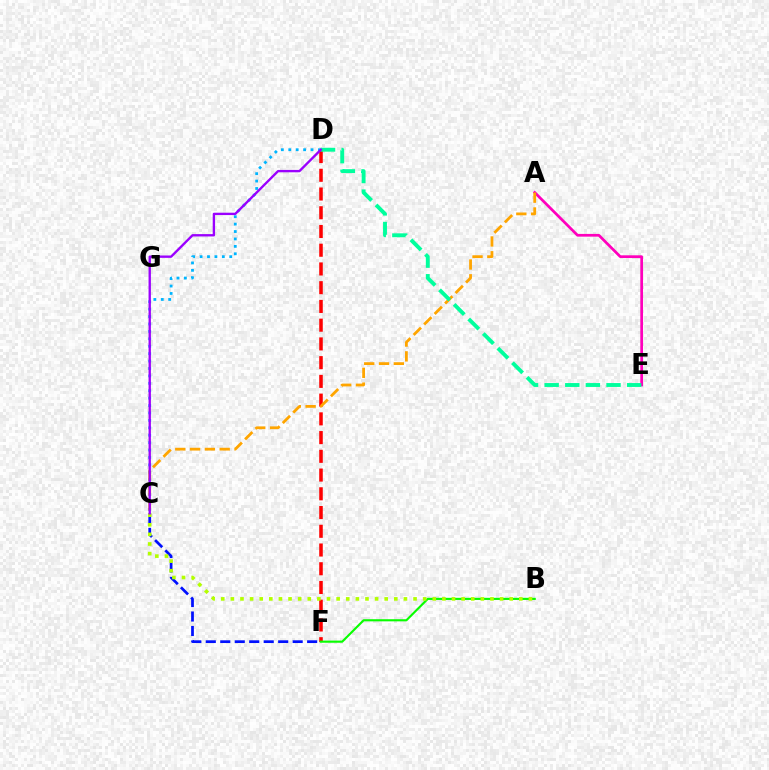{('D', 'F'): [{'color': '#ff0000', 'line_style': 'dashed', 'thickness': 2.55}], ('B', 'F'): [{'color': '#08ff00', 'line_style': 'solid', 'thickness': 1.54}], ('C', 'F'): [{'color': '#0010ff', 'line_style': 'dashed', 'thickness': 1.97}], ('C', 'D'): [{'color': '#00b5ff', 'line_style': 'dotted', 'thickness': 2.02}, {'color': '#9b00ff', 'line_style': 'solid', 'thickness': 1.7}], ('B', 'C'): [{'color': '#b3ff00', 'line_style': 'dotted', 'thickness': 2.61}], ('A', 'E'): [{'color': '#ff00bd', 'line_style': 'solid', 'thickness': 1.96}], ('A', 'C'): [{'color': '#ffa500', 'line_style': 'dashed', 'thickness': 2.01}], ('D', 'E'): [{'color': '#00ff9d', 'line_style': 'dashed', 'thickness': 2.8}]}